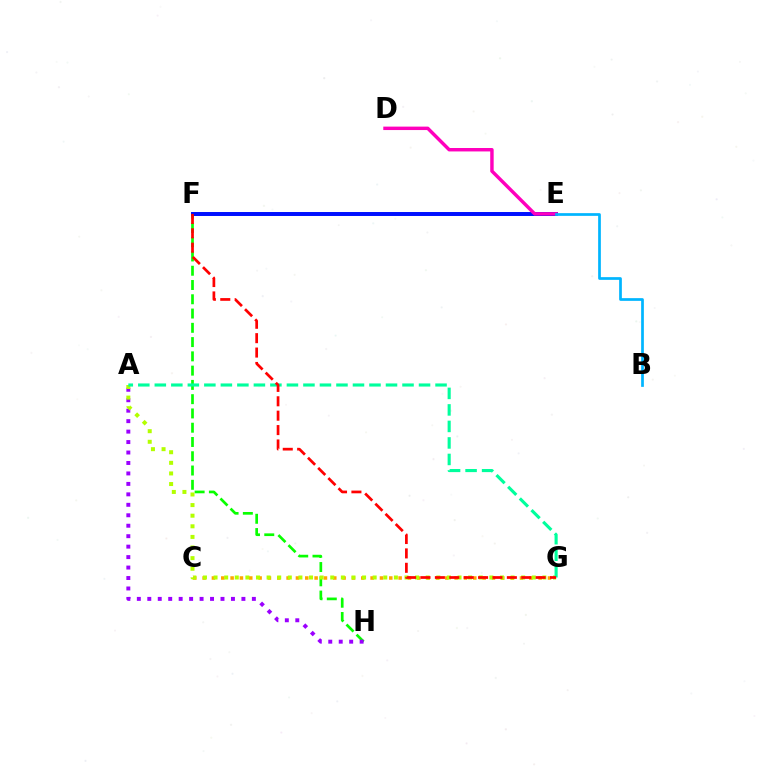{('C', 'G'): [{'color': '#ffa500', 'line_style': 'dotted', 'thickness': 2.54}], ('F', 'H'): [{'color': '#08ff00', 'line_style': 'dashed', 'thickness': 1.94}], ('A', 'H'): [{'color': '#9b00ff', 'line_style': 'dotted', 'thickness': 2.84}], ('E', 'F'): [{'color': '#0010ff', 'line_style': 'solid', 'thickness': 2.86}], ('D', 'E'): [{'color': '#ff00bd', 'line_style': 'solid', 'thickness': 2.47}], ('A', 'G'): [{'color': '#b3ff00', 'line_style': 'dotted', 'thickness': 2.88}, {'color': '#00ff9d', 'line_style': 'dashed', 'thickness': 2.24}], ('F', 'G'): [{'color': '#ff0000', 'line_style': 'dashed', 'thickness': 1.96}], ('B', 'E'): [{'color': '#00b5ff', 'line_style': 'solid', 'thickness': 1.96}]}